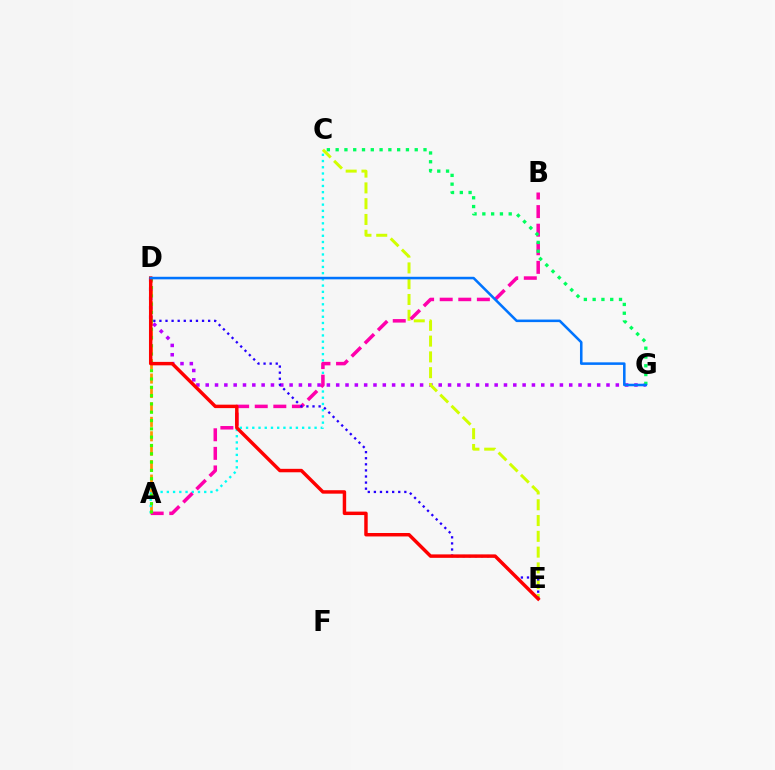{('A', 'D'): [{'color': '#ff9400', 'line_style': 'dashed', 'thickness': 1.96}, {'color': '#3dff00', 'line_style': 'dotted', 'thickness': 2.26}], ('D', 'G'): [{'color': '#b900ff', 'line_style': 'dotted', 'thickness': 2.53}, {'color': '#0074ff', 'line_style': 'solid', 'thickness': 1.84}], ('C', 'E'): [{'color': '#d1ff00', 'line_style': 'dashed', 'thickness': 2.14}], ('A', 'C'): [{'color': '#00fff6', 'line_style': 'dotted', 'thickness': 1.69}], ('A', 'B'): [{'color': '#ff00ac', 'line_style': 'dashed', 'thickness': 2.52}], ('C', 'G'): [{'color': '#00ff5c', 'line_style': 'dotted', 'thickness': 2.39}], ('D', 'E'): [{'color': '#2500ff', 'line_style': 'dotted', 'thickness': 1.65}, {'color': '#ff0000', 'line_style': 'solid', 'thickness': 2.48}]}